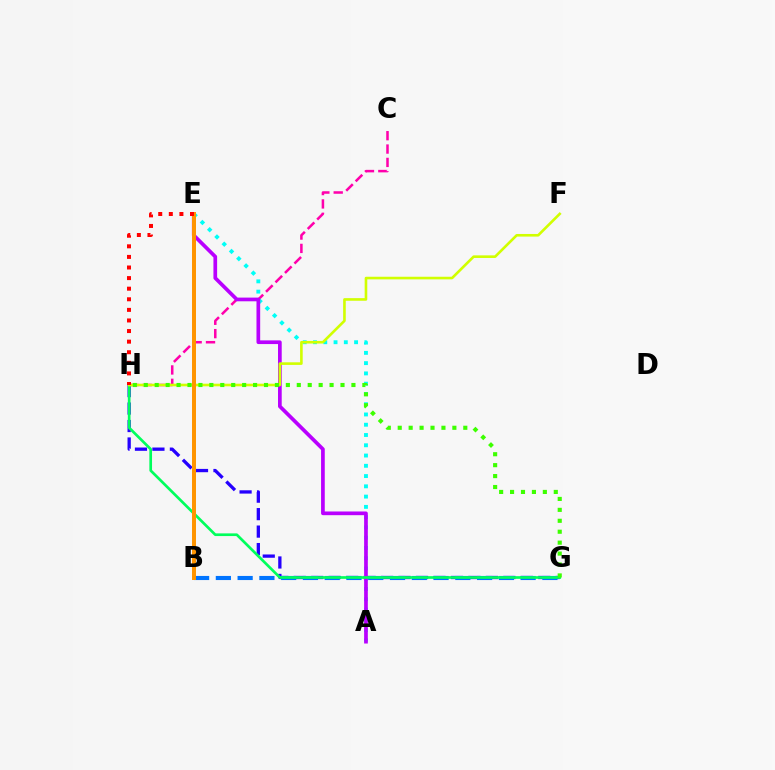{('G', 'H'): [{'color': '#2500ff', 'line_style': 'dashed', 'thickness': 2.37}, {'color': '#00ff5c', 'line_style': 'solid', 'thickness': 1.93}, {'color': '#3dff00', 'line_style': 'dotted', 'thickness': 2.97}], ('C', 'H'): [{'color': '#ff00ac', 'line_style': 'dashed', 'thickness': 1.82}], ('A', 'E'): [{'color': '#00fff6', 'line_style': 'dotted', 'thickness': 2.79}, {'color': '#b900ff', 'line_style': 'solid', 'thickness': 2.66}], ('B', 'G'): [{'color': '#0074ff', 'line_style': 'dashed', 'thickness': 2.96}], ('F', 'H'): [{'color': '#d1ff00', 'line_style': 'solid', 'thickness': 1.88}], ('B', 'E'): [{'color': '#ff9400', 'line_style': 'solid', 'thickness': 2.86}], ('E', 'H'): [{'color': '#ff0000', 'line_style': 'dotted', 'thickness': 2.88}]}